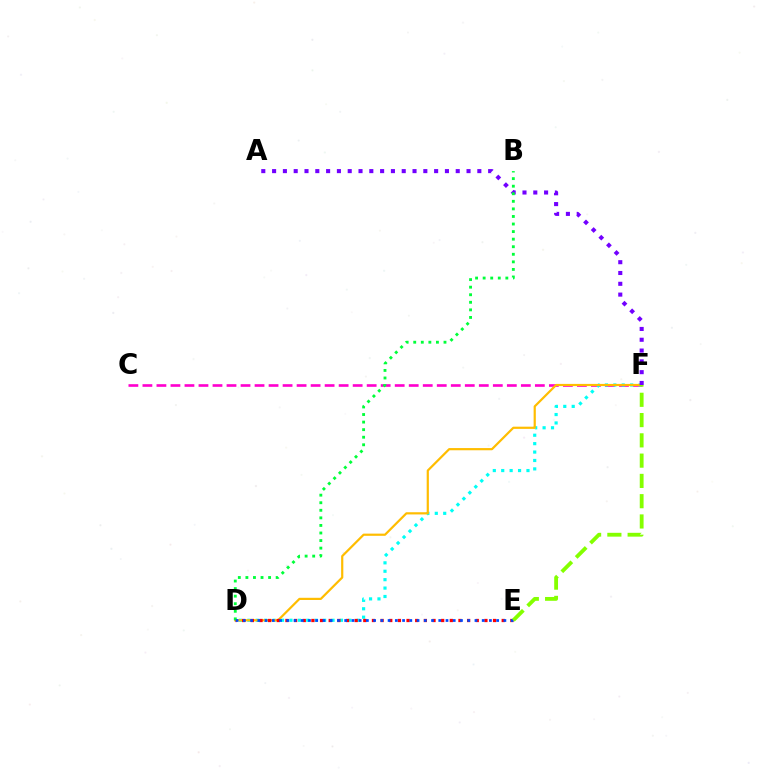{('C', 'F'): [{'color': '#ff00cf', 'line_style': 'dashed', 'thickness': 1.9}], ('D', 'F'): [{'color': '#00fff6', 'line_style': 'dotted', 'thickness': 2.29}, {'color': '#ffbd00', 'line_style': 'solid', 'thickness': 1.58}], ('A', 'F'): [{'color': '#7200ff', 'line_style': 'dotted', 'thickness': 2.93}], ('D', 'E'): [{'color': '#ff0000', 'line_style': 'dotted', 'thickness': 2.35}, {'color': '#004bff', 'line_style': 'dotted', 'thickness': 1.97}], ('B', 'D'): [{'color': '#00ff39', 'line_style': 'dotted', 'thickness': 2.06}], ('E', 'F'): [{'color': '#84ff00', 'line_style': 'dashed', 'thickness': 2.75}]}